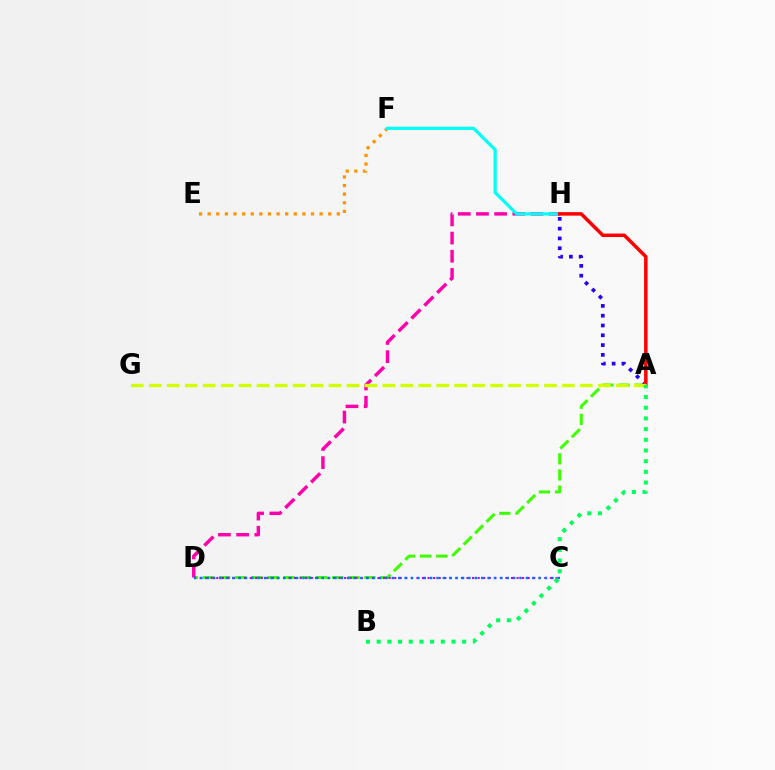{('A', 'D'): [{'color': '#3dff00', 'line_style': 'dashed', 'thickness': 2.19}], ('D', 'H'): [{'color': '#ff00ac', 'line_style': 'dashed', 'thickness': 2.47}], ('E', 'F'): [{'color': '#ff9400', 'line_style': 'dotted', 'thickness': 2.34}], ('F', 'H'): [{'color': '#00fff6', 'line_style': 'solid', 'thickness': 2.31}], ('C', 'D'): [{'color': '#b900ff', 'line_style': 'dotted', 'thickness': 1.51}, {'color': '#0074ff', 'line_style': 'dotted', 'thickness': 1.73}], ('A', 'H'): [{'color': '#2500ff', 'line_style': 'dotted', 'thickness': 2.66}, {'color': '#ff0000', 'line_style': 'solid', 'thickness': 2.51}], ('A', 'G'): [{'color': '#d1ff00', 'line_style': 'dashed', 'thickness': 2.44}], ('A', 'B'): [{'color': '#00ff5c', 'line_style': 'dotted', 'thickness': 2.9}]}